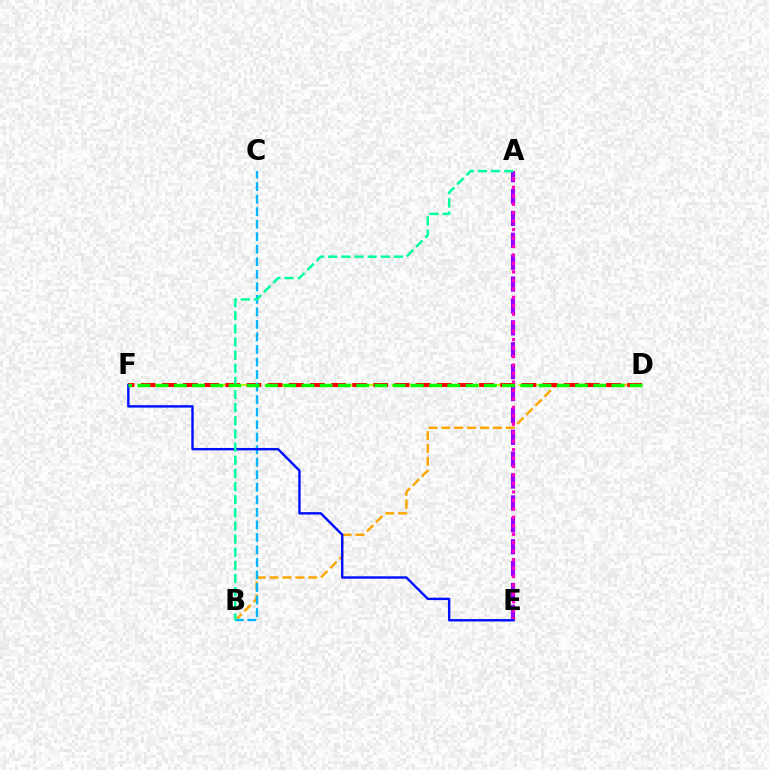{('A', 'E'): [{'color': '#9b00ff', 'line_style': 'dashed', 'thickness': 2.97}, {'color': '#ff00bd', 'line_style': 'dotted', 'thickness': 2.3}], ('D', 'F'): [{'color': '#b3ff00', 'line_style': 'dashed', 'thickness': 1.57}, {'color': '#ff0000', 'line_style': 'dashed', 'thickness': 2.87}, {'color': '#08ff00', 'line_style': 'dashed', 'thickness': 2.48}], ('B', 'D'): [{'color': '#ffa500', 'line_style': 'dashed', 'thickness': 1.75}], ('B', 'C'): [{'color': '#00b5ff', 'line_style': 'dashed', 'thickness': 1.7}], ('E', 'F'): [{'color': '#0010ff', 'line_style': 'solid', 'thickness': 1.74}], ('A', 'B'): [{'color': '#00ff9d', 'line_style': 'dashed', 'thickness': 1.79}]}